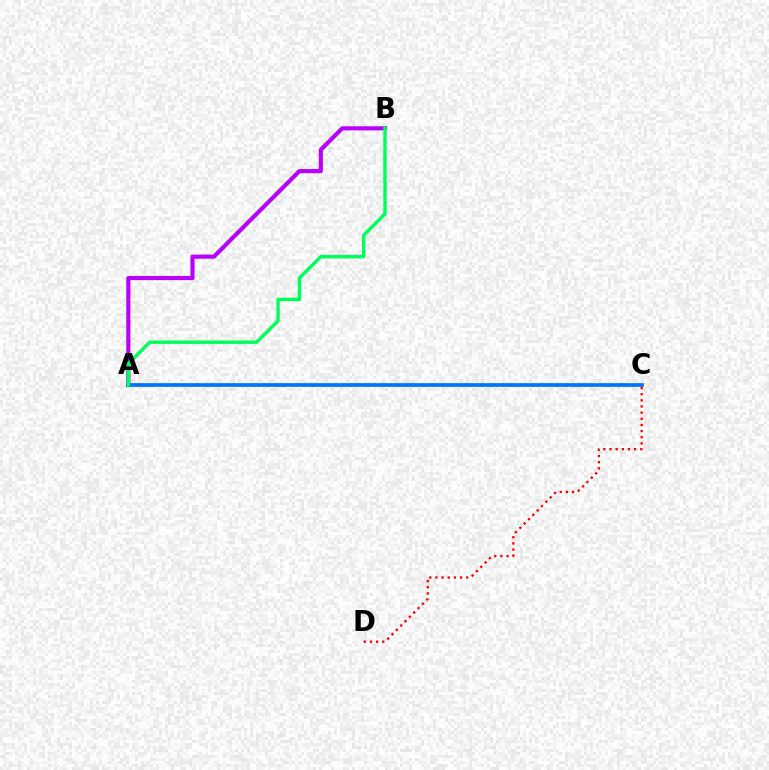{('A', 'C'): [{'color': '#d1ff00', 'line_style': 'dotted', 'thickness': 2.08}, {'color': '#0074ff', 'line_style': 'solid', 'thickness': 2.66}], ('A', 'B'): [{'color': '#b900ff', 'line_style': 'solid', 'thickness': 2.97}, {'color': '#00ff5c', 'line_style': 'solid', 'thickness': 2.46}], ('C', 'D'): [{'color': '#ff0000', 'line_style': 'dotted', 'thickness': 1.67}]}